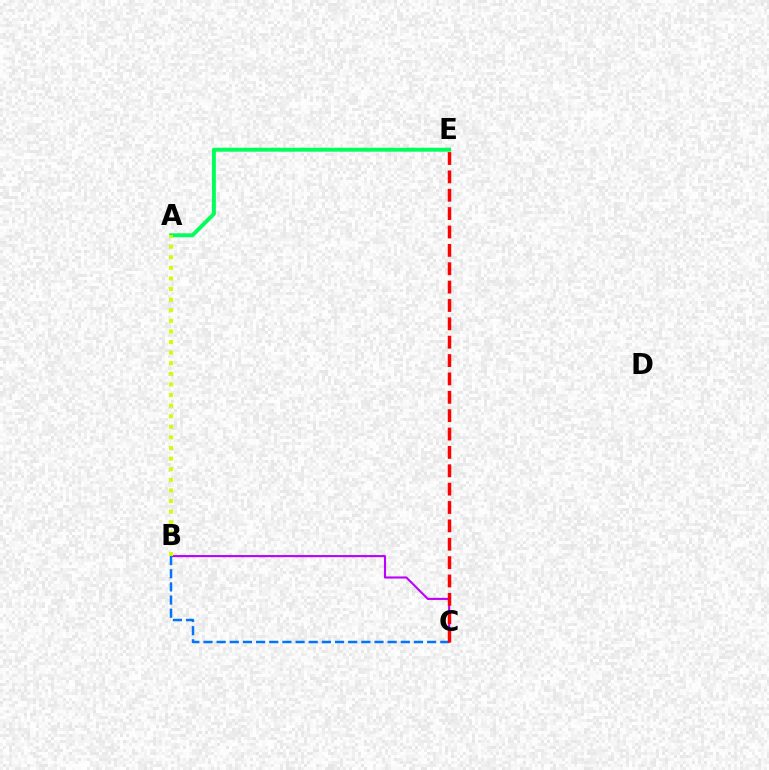{('A', 'E'): [{'color': '#00ff5c', 'line_style': 'solid', 'thickness': 2.84}], ('B', 'C'): [{'color': '#b900ff', 'line_style': 'solid', 'thickness': 1.51}, {'color': '#0074ff', 'line_style': 'dashed', 'thickness': 1.79}], ('A', 'B'): [{'color': '#d1ff00', 'line_style': 'dotted', 'thickness': 2.88}], ('C', 'E'): [{'color': '#ff0000', 'line_style': 'dashed', 'thickness': 2.5}]}